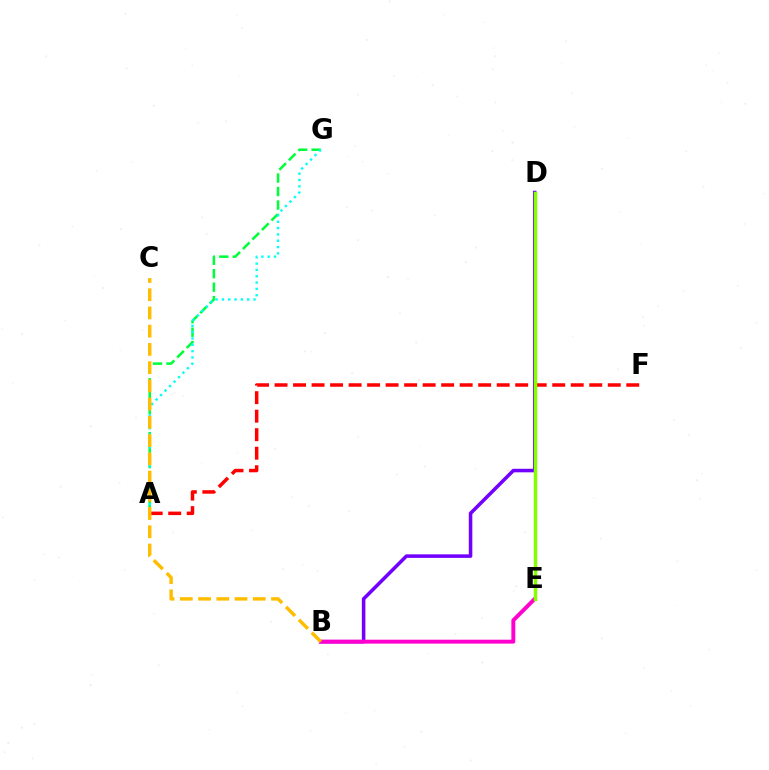{('A', 'G'): [{'color': '#00ff39', 'line_style': 'dashed', 'thickness': 1.83}, {'color': '#00fff6', 'line_style': 'dotted', 'thickness': 1.72}], ('B', 'D'): [{'color': '#7200ff', 'line_style': 'solid', 'thickness': 2.55}], ('A', 'F'): [{'color': '#ff0000', 'line_style': 'dashed', 'thickness': 2.51}], ('B', 'E'): [{'color': '#ff00cf', 'line_style': 'solid', 'thickness': 2.83}], ('D', 'E'): [{'color': '#004bff', 'line_style': 'dotted', 'thickness': 2.16}, {'color': '#84ff00', 'line_style': 'solid', 'thickness': 2.48}], ('B', 'C'): [{'color': '#ffbd00', 'line_style': 'dashed', 'thickness': 2.48}]}